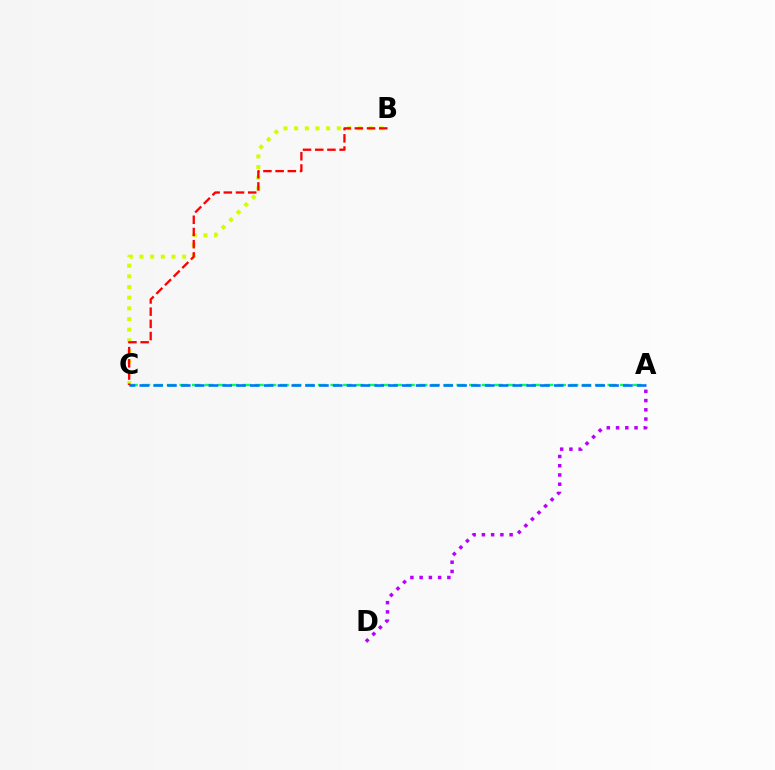{('A', 'D'): [{'color': '#b900ff', 'line_style': 'dotted', 'thickness': 2.51}], ('B', 'C'): [{'color': '#d1ff00', 'line_style': 'dotted', 'thickness': 2.9}, {'color': '#ff0000', 'line_style': 'dashed', 'thickness': 1.66}], ('A', 'C'): [{'color': '#00ff5c', 'line_style': 'dashed', 'thickness': 1.71}, {'color': '#0074ff', 'line_style': 'dashed', 'thickness': 1.88}]}